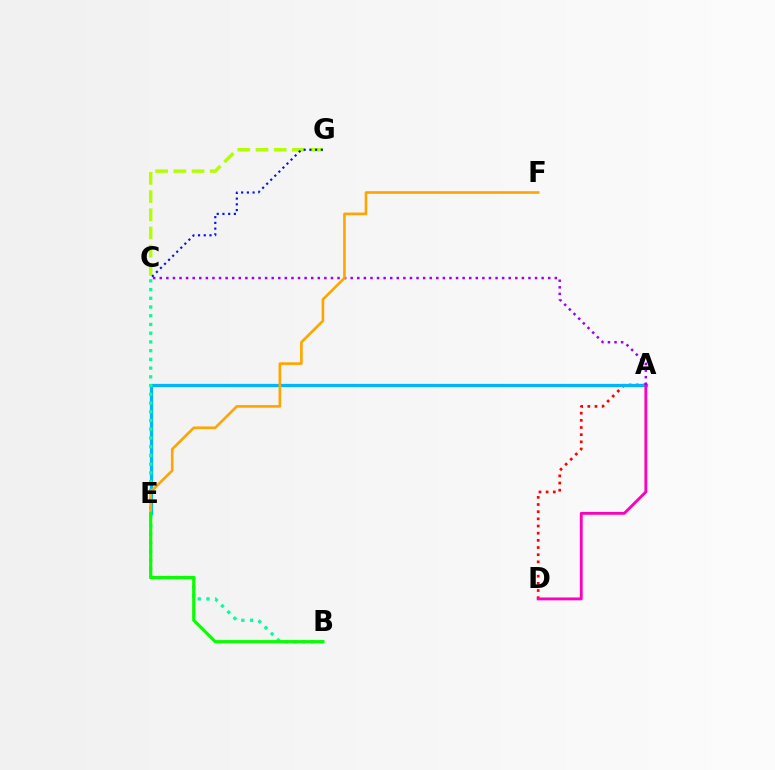{('C', 'G'): [{'color': '#b3ff00', 'line_style': 'dashed', 'thickness': 2.47}, {'color': '#0010ff', 'line_style': 'dotted', 'thickness': 1.56}], ('A', 'D'): [{'color': '#ff0000', 'line_style': 'dotted', 'thickness': 1.95}, {'color': '#ff00bd', 'line_style': 'solid', 'thickness': 2.06}], ('A', 'E'): [{'color': '#00b5ff', 'line_style': 'solid', 'thickness': 2.34}], ('B', 'C'): [{'color': '#00ff9d', 'line_style': 'dotted', 'thickness': 2.37}], ('A', 'C'): [{'color': '#9b00ff', 'line_style': 'dotted', 'thickness': 1.79}], ('E', 'F'): [{'color': '#ffa500', 'line_style': 'solid', 'thickness': 1.9}], ('B', 'E'): [{'color': '#08ff00', 'line_style': 'solid', 'thickness': 2.28}]}